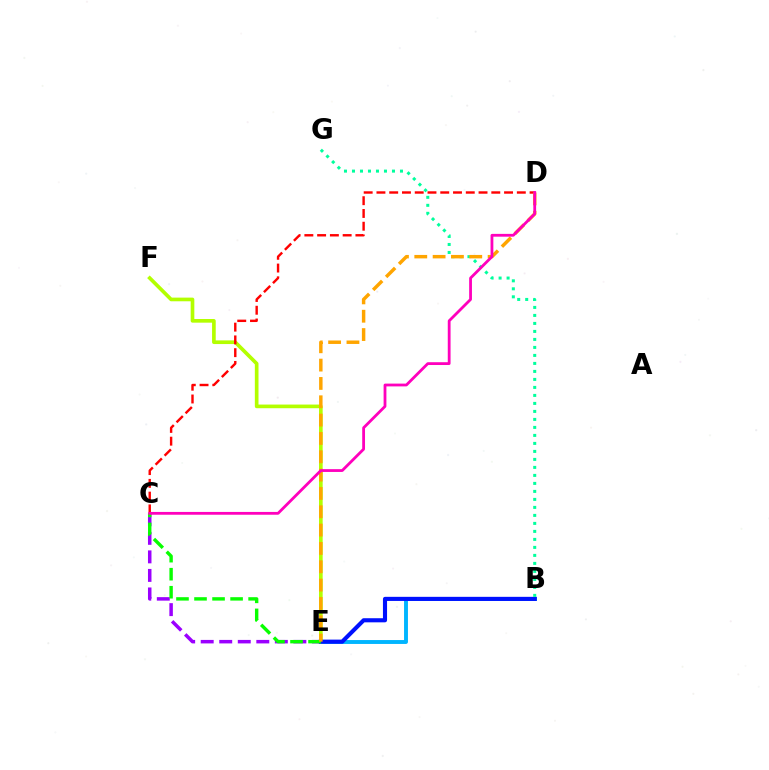{('C', 'E'): [{'color': '#9b00ff', 'line_style': 'dashed', 'thickness': 2.52}, {'color': '#08ff00', 'line_style': 'dashed', 'thickness': 2.45}], ('B', 'E'): [{'color': '#00b5ff', 'line_style': 'solid', 'thickness': 2.81}, {'color': '#0010ff', 'line_style': 'solid', 'thickness': 2.96}], ('E', 'F'): [{'color': '#b3ff00', 'line_style': 'solid', 'thickness': 2.64}], ('B', 'G'): [{'color': '#00ff9d', 'line_style': 'dotted', 'thickness': 2.17}], ('C', 'D'): [{'color': '#ff0000', 'line_style': 'dashed', 'thickness': 1.73}, {'color': '#ff00bd', 'line_style': 'solid', 'thickness': 2.02}], ('D', 'E'): [{'color': '#ffa500', 'line_style': 'dashed', 'thickness': 2.49}]}